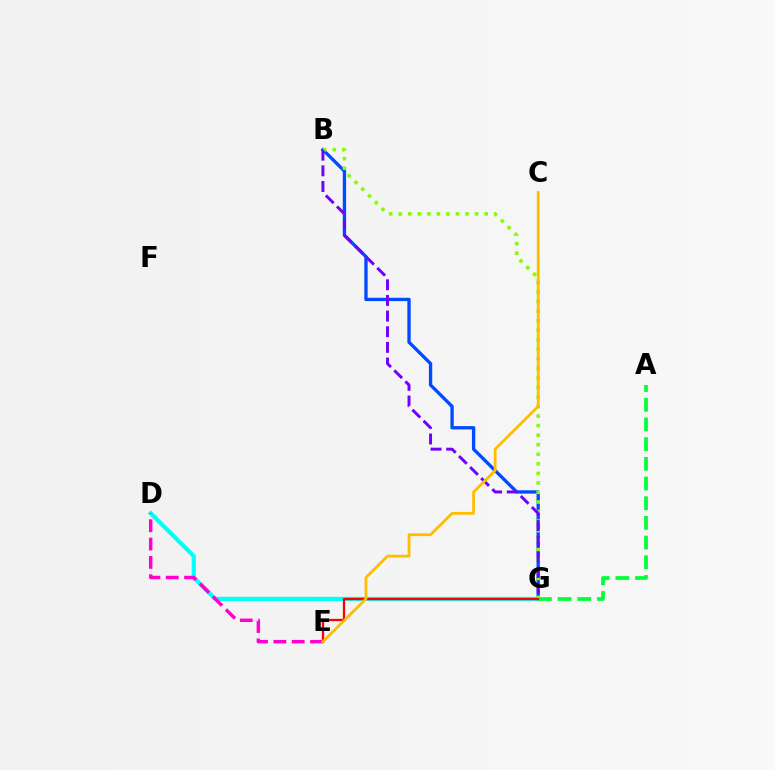{('B', 'G'): [{'color': '#004bff', 'line_style': 'solid', 'thickness': 2.4}, {'color': '#84ff00', 'line_style': 'dotted', 'thickness': 2.59}, {'color': '#7200ff', 'line_style': 'dashed', 'thickness': 2.13}], ('D', 'G'): [{'color': '#00fff6', 'line_style': 'solid', 'thickness': 2.99}], ('D', 'E'): [{'color': '#ff00cf', 'line_style': 'dashed', 'thickness': 2.49}], ('A', 'G'): [{'color': '#00ff39', 'line_style': 'dashed', 'thickness': 2.68}], ('E', 'G'): [{'color': '#ff0000', 'line_style': 'solid', 'thickness': 1.65}], ('C', 'E'): [{'color': '#ffbd00', 'line_style': 'solid', 'thickness': 2.0}]}